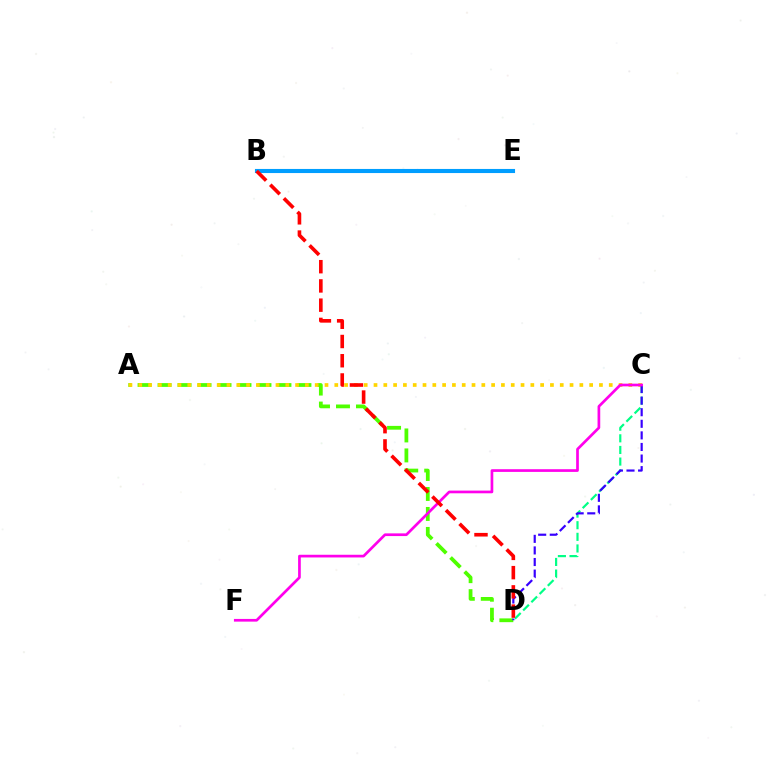{('A', 'D'): [{'color': '#4fff00', 'line_style': 'dashed', 'thickness': 2.71}], ('C', 'D'): [{'color': '#00ff86', 'line_style': 'dashed', 'thickness': 1.58}, {'color': '#3700ff', 'line_style': 'dashed', 'thickness': 1.57}], ('A', 'C'): [{'color': '#ffd500', 'line_style': 'dotted', 'thickness': 2.66}], ('B', 'E'): [{'color': '#009eff', 'line_style': 'solid', 'thickness': 2.95}], ('C', 'F'): [{'color': '#ff00ed', 'line_style': 'solid', 'thickness': 1.94}], ('B', 'D'): [{'color': '#ff0000', 'line_style': 'dashed', 'thickness': 2.61}]}